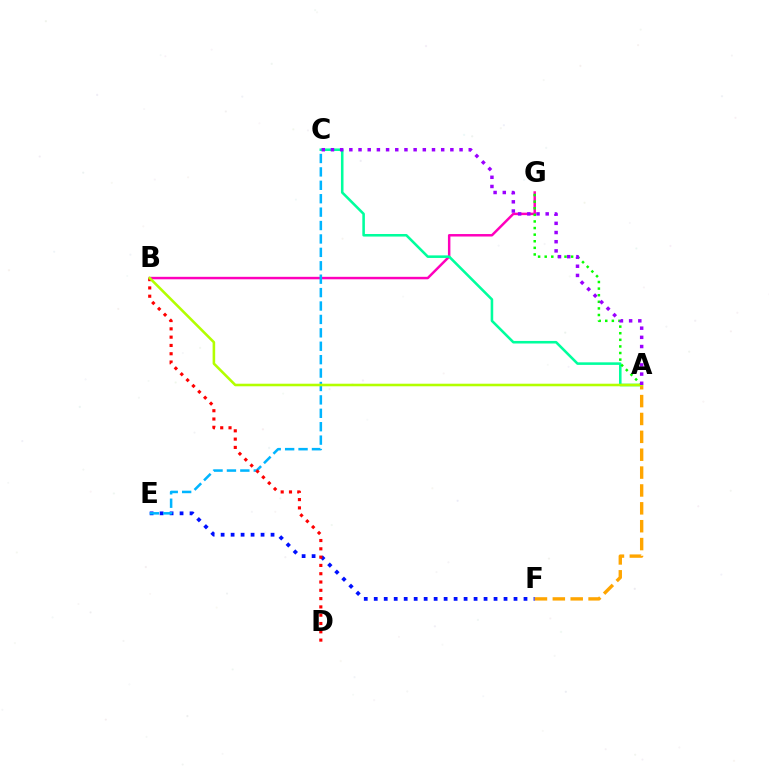{('B', 'G'): [{'color': '#ff00bd', 'line_style': 'solid', 'thickness': 1.78}], ('E', 'F'): [{'color': '#0010ff', 'line_style': 'dotted', 'thickness': 2.71}], ('A', 'C'): [{'color': '#00ff9d', 'line_style': 'solid', 'thickness': 1.85}, {'color': '#9b00ff', 'line_style': 'dotted', 'thickness': 2.5}], ('C', 'E'): [{'color': '#00b5ff', 'line_style': 'dashed', 'thickness': 1.82}], ('A', 'F'): [{'color': '#ffa500', 'line_style': 'dashed', 'thickness': 2.43}], ('A', 'G'): [{'color': '#08ff00', 'line_style': 'dotted', 'thickness': 1.79}], ('B', 'D'): [{'color': '#ff0000', 'line_style': 'dotted', 'thickness': 2.25}], ('A', 'B'): [{'color': '#b3ff00', 'line_style': 'solid', 'thickness': 1.85}]}